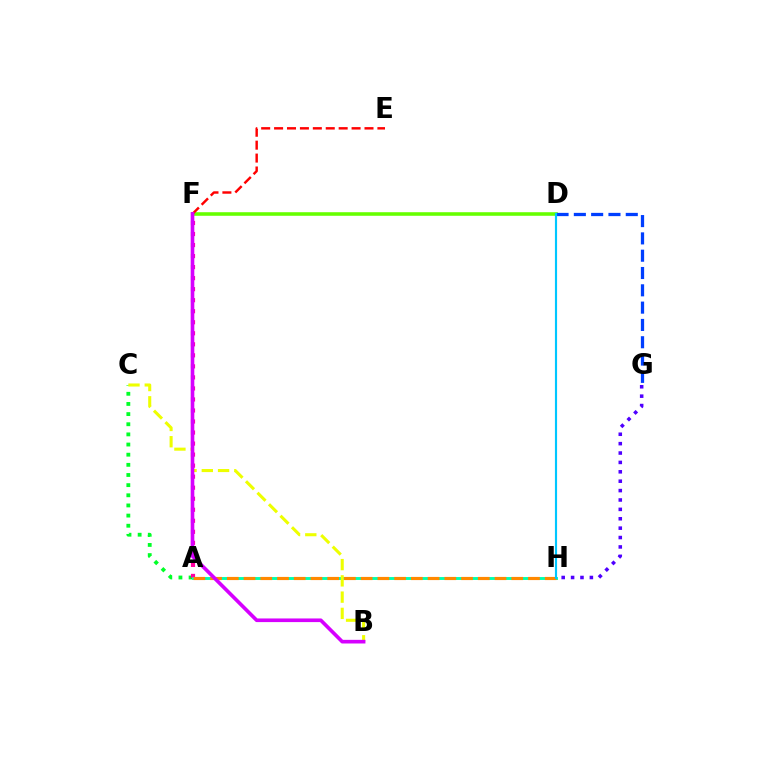{('A', 'C'): [{'color': '#00ff27', 'line_style': 'dotted', 'thickness': 2.76}], ('G', 'H'): [{'color': '#4f00ff', 'line_style': 'dotted', 'thickness': 2.55}], ('A', 'F'): [{'color': '#ff00a0', 'line_style': 'dotted', 'thickness': 3.0}], ('D', 'F'): [{'color': '#66ff00', 'line_style': 'solid', 'thickness': 2.57}], ('D', 'G'): [{'color': '#003fff', 'line_style': 'dashed', 'thickness': 2.35}], ('A', 'H'): [{'color': '#00ffaf', 'line_style': 'solid', 'thickness': 2.09}, {'color': '#ff8800', 'line_style': 'dashed', 'thickness': 2.27}], ('E', 'F'): [{'color': '#ff0000', 'line_style': 'dashed', 'thickness': 1.75}], ('B', 'C'): [{'color': '#eeff00', 'line_style': 'dashed', 'thickness': 2.21}], ('D', 'H'): [{'color': '#00c7ff', 'line_style': 'solid', 'thickness': 1.55}], ('B', 'F'): [{'color': '#d600ff', 'line_style': 'solid', 'thickness': 2.62}]}